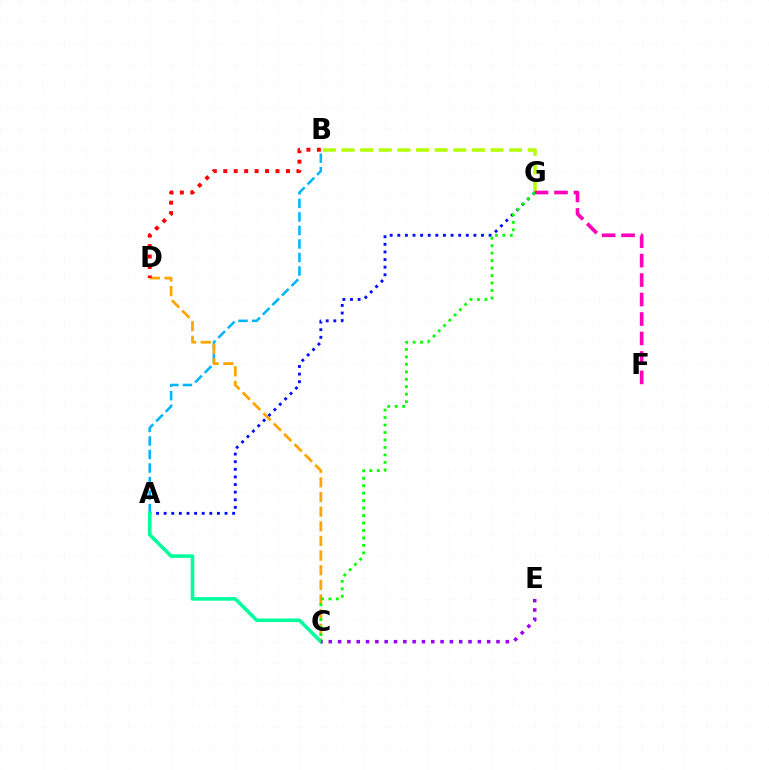{('B', 'G'): [{'color': '#b3ff00', 'line_style': 'dashed', 'thickness': 2.53}], ('A', 'B'): [{'color': '#00b5ff', 'line_style': 'dashed', 'thickness': 1.84}], ('F', 'G'): [{'color': '#ff00bd', 'line_style': 'dashed', 'thickness': 2.64}], ('C', 'D'): [{'color': '#ffa500', 'line_style': 'dashed', 'thickness': 1.99}], ('A', 'G'): [{'color': '#0010ff', 'line_style': 'dotted', 'thickness': 2.07}], ('A', 'C'): [{'color': '#00ff9d', 'line_style': 'solid', 'thickness': 2.57}], ('C', 'E'): [{'color': '#9b00ff', 'line_style': 'dotted', 'thickness': 2.53}], ('B', 'D'): [{'color': '#ff0000', 'line_style': 'dotted', 'thickness': 2.84}], ('C', 'G'): [{'color': '#08ff00', 'line_style': 'dotted', 'thickness': 2.03}]}